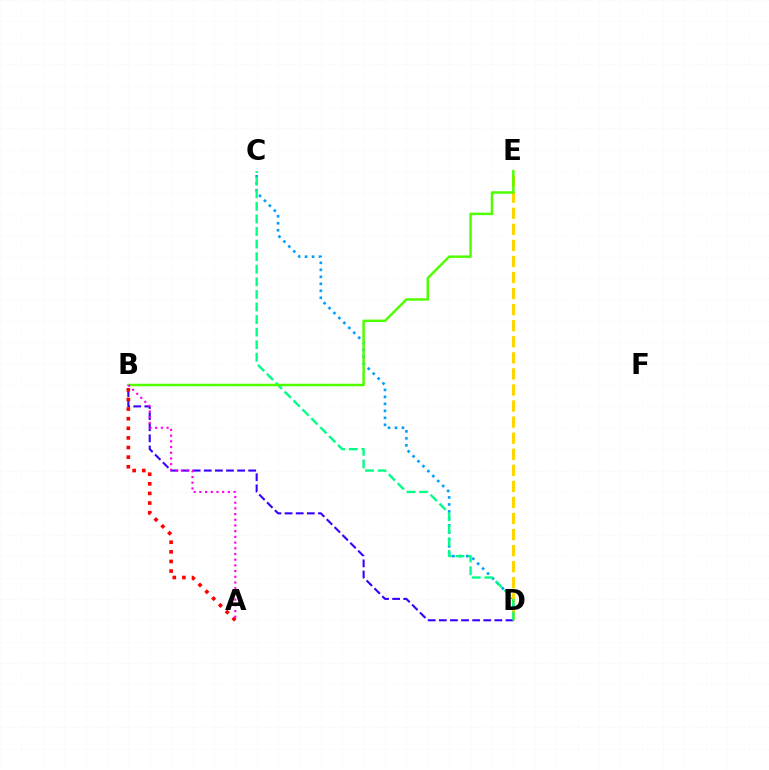{('C', 'D'): [{'color': '#009eff', 'line_style': 'dotted', 'thickness': 1.9}, {'color': '#00ff86', 'line_style': 'dashed', 'thickness': 1.71}], ('D', 'E'): [{'color': '#ffd500', 'line_style': 'dashed', 'thickness': 2.18}], ('B', 'D'): [{'color': '#3700ff', 'line_style': 'dashed', 'thickness': 1.51}], ('A', 'B'): [{'color': '#ff0000', 'line_style': 'dotted', 'thickness': 2.61}, {'color': '#ff00ed', 'line_style': 'dotted', 'thickness': 1.55}], ('B', 'E'): [{'color': '#4fff00', 'line_style': 'solid', 'thickness': 1.78}]}